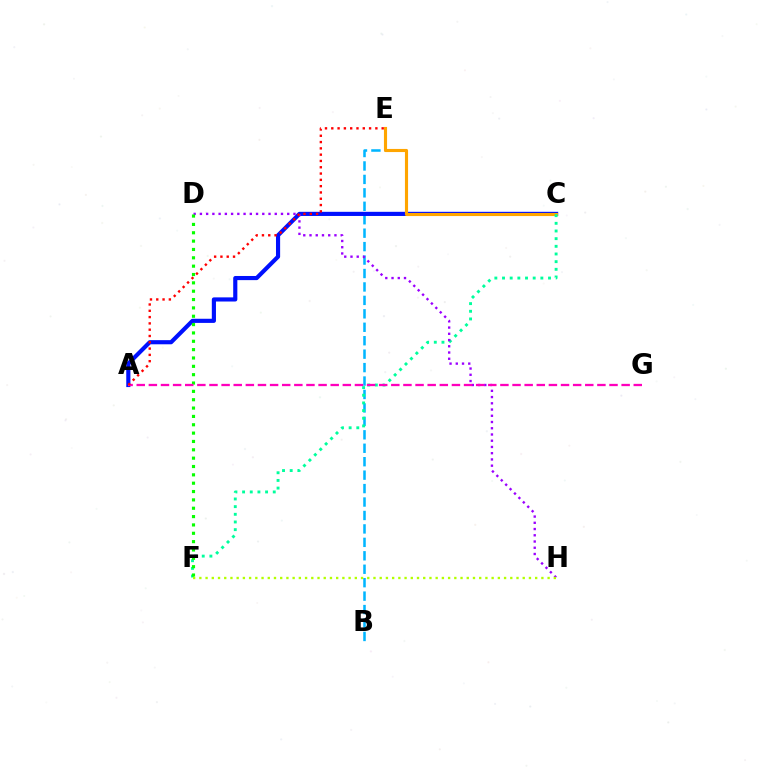{('B', 'E'): [{'color': '#00b5ff', 'line_style': 'dashed', 'thickness': 1.83}], ('A', 'C'): [{'color': '#0010ff', 'line_style': 'solid', 'thickness': 2.98}], ('C', 'E'): [{'color': '#ffa500', 'line_style': 'solid', 'thickness': 2.24}], ('C', 'F'): [{'color': '#00ff9d', 'line_style': 'dotted', 'thickness': 2.08}], ('D', 'H'): [{'color': '#9b00ff', 'line_style': 'dotted', 'thickness': 1.69}], ('D', 'F'): [{'color': '#08ff00', 'line_style': 'dotted', 'thickness': 2.27}], ('A', 'G'): [{'color': '#ff00bd', 'line_style': 'dashed', 'thickness': 1.65}], ('A', 'E'): [{'color': '#ff0000', 'line_style': 'dotted', 'thickness': 1.71}], ('F', 'H'): [{'color': '#b3ff00', 'line_style': 'dotted', 'thickness': 1.69}]}